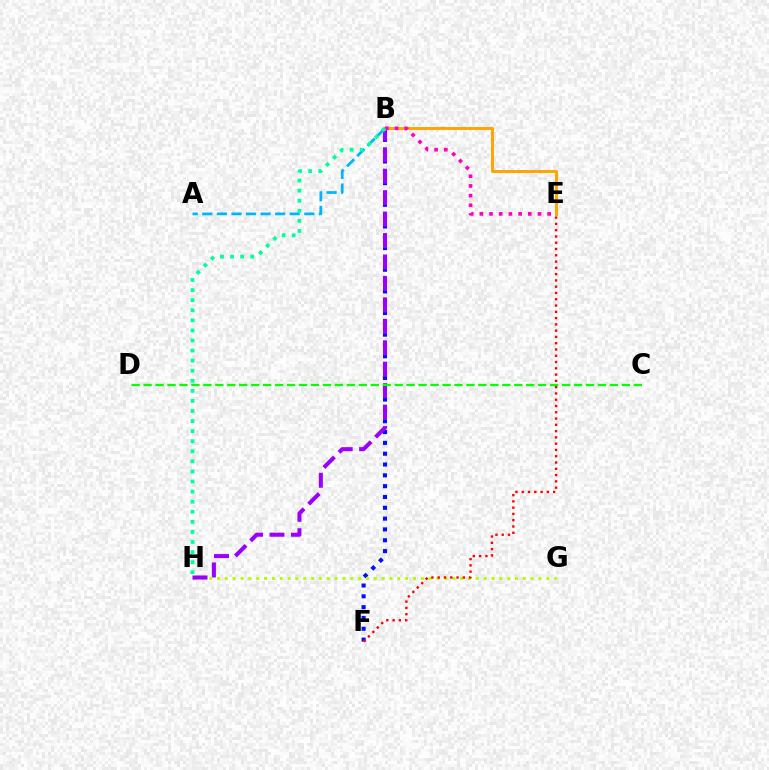{('B', 'F'): [{'color': '#0010ff', 'line_style': 'dotted', 'thickness': 2.94}], ('G', 'H'): [{'color': '#b3ff00', 'line_style': 'dotted', 'thickness': 2.13}], ('B', 'E'): [{'color': '#ffa500', 'line_style': 'solid', 'thickness': 2.13}, {'color': '#ff00bd', 'line_style': 'dotted', 'thickness': 2.63}], ('A', 'B'): [{'color': '#00b5ff', 'line_style': 'dashed', 'thickness': 1.98}], ('B', 'H'): [{'color': '#9b00ff', 'line_style': 'dashed', 'thickness': 2.91}, {'color': '#00ff9d', 'line_style': 'dotted', 'thickness': 2.74}], ('C', 'D'): [{'color': '#08ff00', 'line_style': 'dashed', 'thickness': 1.62}], ('E', 'F'): [{'color': '#ff0000', 'line_style': 'dotted', 'thickness': 1.71}]}